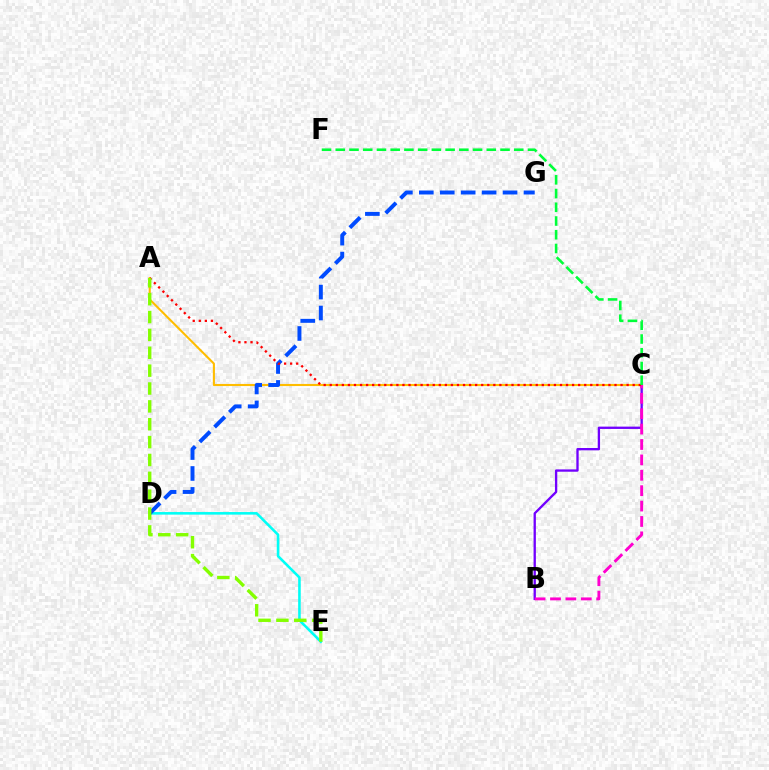{('A', 'C'): [{'color': '#ffbd00', 'line_style': 'solid', 'thickness': 1.51}, {'color': '#ff0000', 'line_style': 'dotted', 'thickness': 1.65}], ('D', 'E'): [{'color': '#00fff6', 'line_style': 'solid', 'thickness': 1.86}], ('D', 'G'): [{'color': '#004bff', 'line_style': 'dashed', 'thickness': 2.84}], ('B', 'C'): [{'color': '#7200ff', 'line_style': 'solid', 'thickness': 1.67}, {'color': '#ff00cf', 'line_style': 'dashed', 'thickness': 2.09}], ('C', 'F'): [{'color': '#00ff39', 'line_style': 'dashed', 'thickness': 1.87}], ('A', 'E'): [{'color': '#84ff00', 'line_style': 'dashed', 'thickness': 2.43}]}